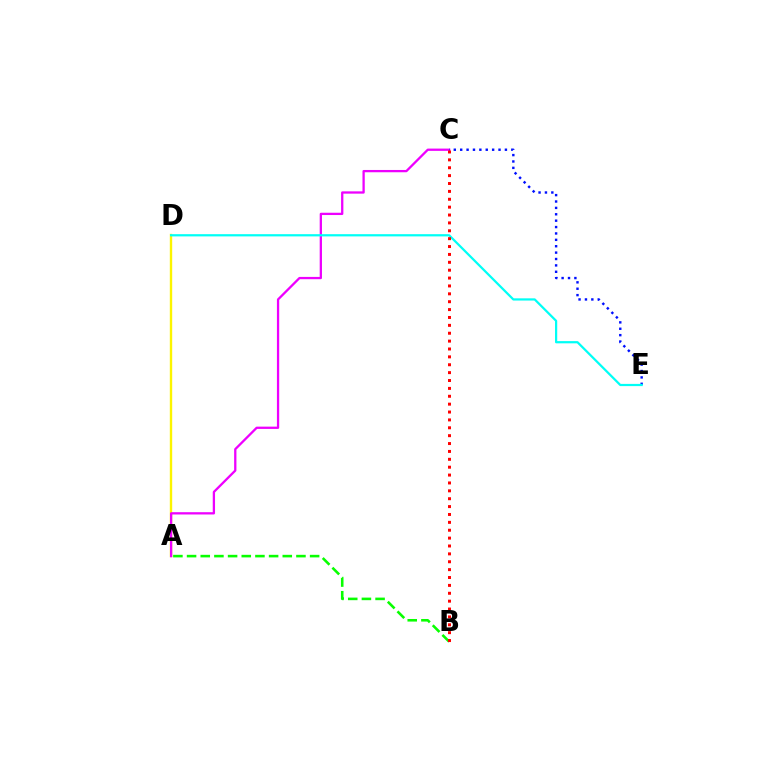{('A', 'B'): [{'color': '#08ff00', 'line_style': 'dashed', 'thickness': 1.86}], ('A', 'D'): [{'color': '#fcf500', 'line_style': 'solid', 'thickness': 1.72}], ('A', 'C'): [{'color': '#ee00ff', 'line_style': 'solid', 'thickness': 1.65}], ('C', 'E'): [{'color': '#0010ff', 'line_style': 'dotted', 'thickness': 1.74}], ('D', 'E'): [{'color': '#00fff6', 'line_style': 'solid', 'thickness': 1.6}], ('B', 'C'): [{'color': '#ff0000', 'line_style': 'dotted', 'thickness': 2.14}]}